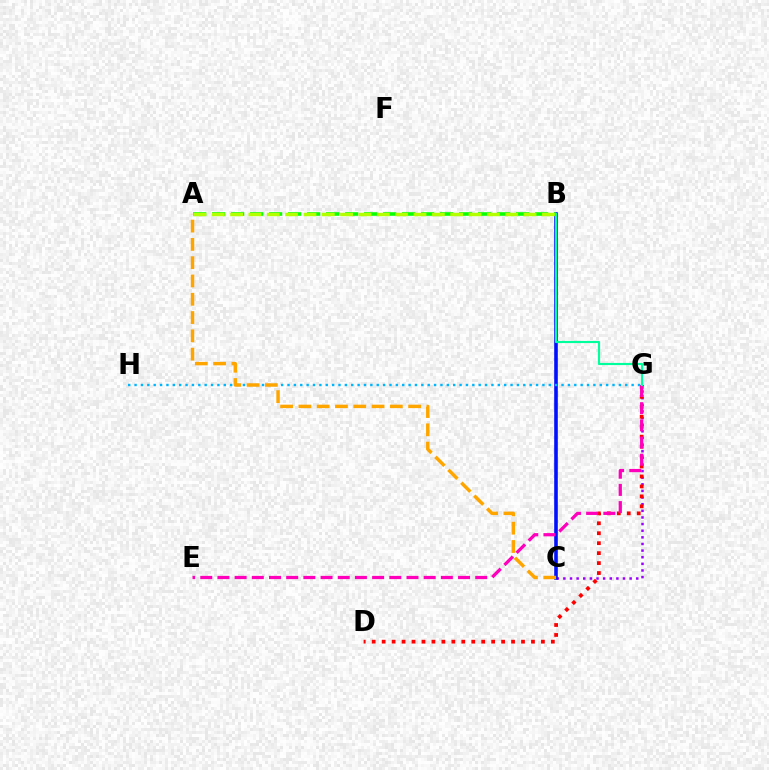{('C', 'G'): [{'color': '#9b00ff', 'line_style': 'dotted', 'thickness': 1.8}], ('D', 'G'): [{'color': '#ff0000', 'line_style': 'dotted', 'thickness': 2.7}], ('B', 'C'): [{'color': '#0010ff', 'line_style': 'solid', 'thickness': 2.59}], ('A', 'B'): [{'color': '#08ff00', 'line_style': 'dashed', 'thickness': 2.58}, {'color': '#b3ff00', 'line_style': 'dashed', 'thickness': 2.49}], ('G', 'H'): [{'color': '#00b5ff', 'line_style': 'dotted', 'thickness': 1.73}], ('E', 'G'): [{'color': '#ff00bd', 'line_style': 'dashed', 'thickness': 2.33}], ('A', 'C'): [{'color': '#ffa500', 'line_style': 'dashed', 'thickness': 2.48}], ('B', 'G'): [{'color': '#00ff9d', 'line_style': 'solid', 'thickness': 1.55}]}